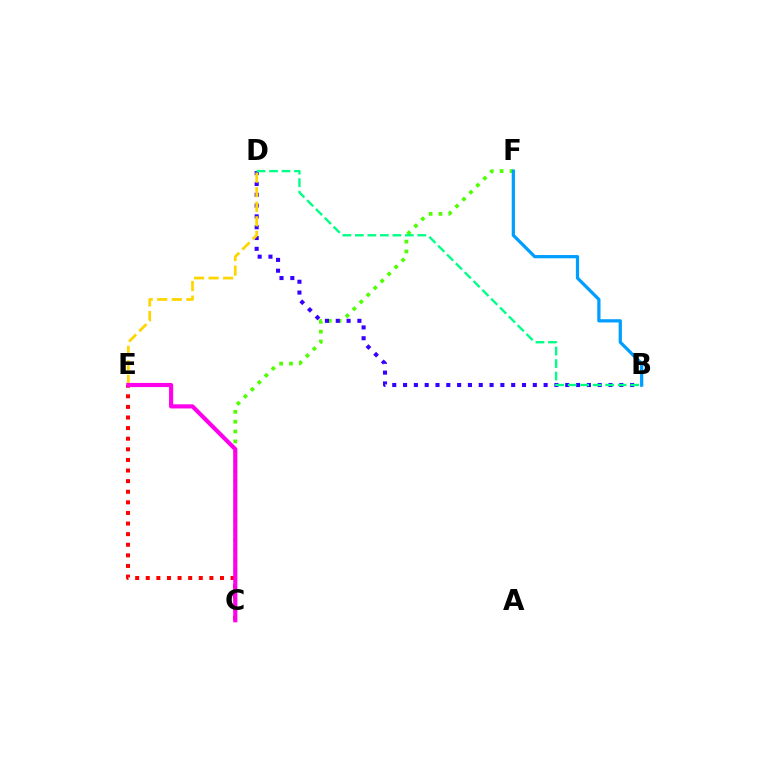{('C', 'F'): [{'color': '#4fff00', 'line_style': 'dotted', 'thickness': 2.68}], ('C', 'E'): [{'color': '#ff0000', 'line_style': 'dotted', 'thickness': 2.88}, {'color': '#ff00ed', 'line_style': 'solid', 'thickness': 2.98}], ('B', 'D'): [{'color': '#3700ff', 'line_style': 'dotted', 'thickness': 2.94}, {'color': '#00ff86', 'line_style': 'dashed', 'thickness': 1.7}], ('D', 'E'): [{'color': '#ffd500', 'line_style': 'dashed', 'thickness': 1.98}], ('B', 'F'): [{'color': '#009eff', 'line_style': 'solid', 'thickness': 2.33}]}